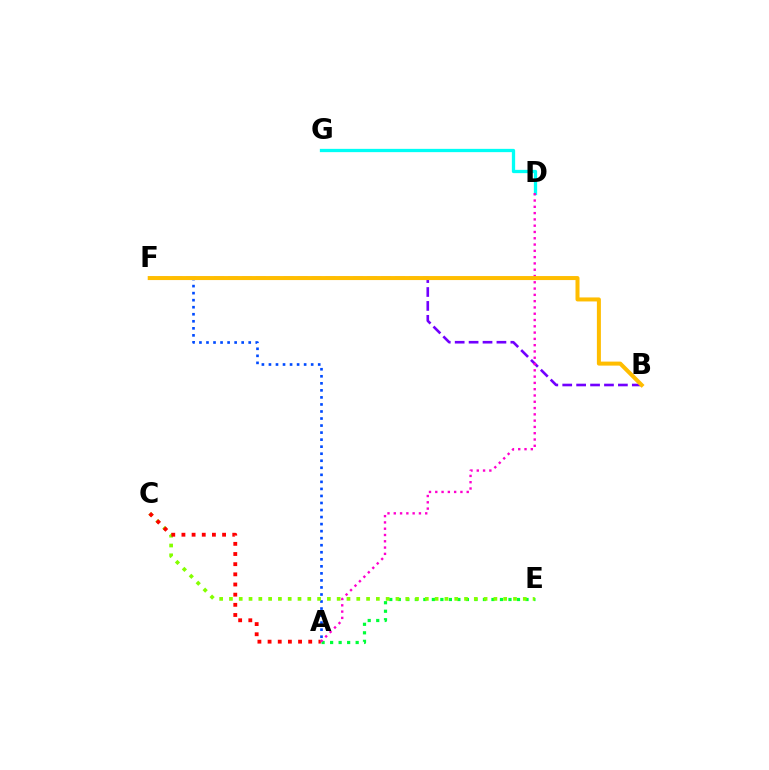{('A', 'E'): [{'color': '#00ff39', 'line_style': 'dotted', 'thickness': 2.31}], ('B', 'F'): [{'color': '#7200ff', 'line_style': 'dashed', 'thickness': 1.89}, {'color': '#ffbd00', 'line_style': 'solid', 'thickness': 2.89}], ('A', 'F'): [{'color': '#004bff', 'line_style': 'dotted', 'thickness': 1.91}], ('C', 'E'): [{'color': '#84ff00', 'line_style': 'dotted', 'thickness': 2.66}], ('D', 'G'): [{'color': '#00fff6', 'line_style': 'solid', 'thickness': 2.36}], ('A', 'C'): [{'color': '#ff0000', 'line_style': 'dotted', 'thickness': 2.76}], ('A', 'D'): [{'color': '#ff00cf', 'line_style': 'dotted', 'thickness': 1.71}]}